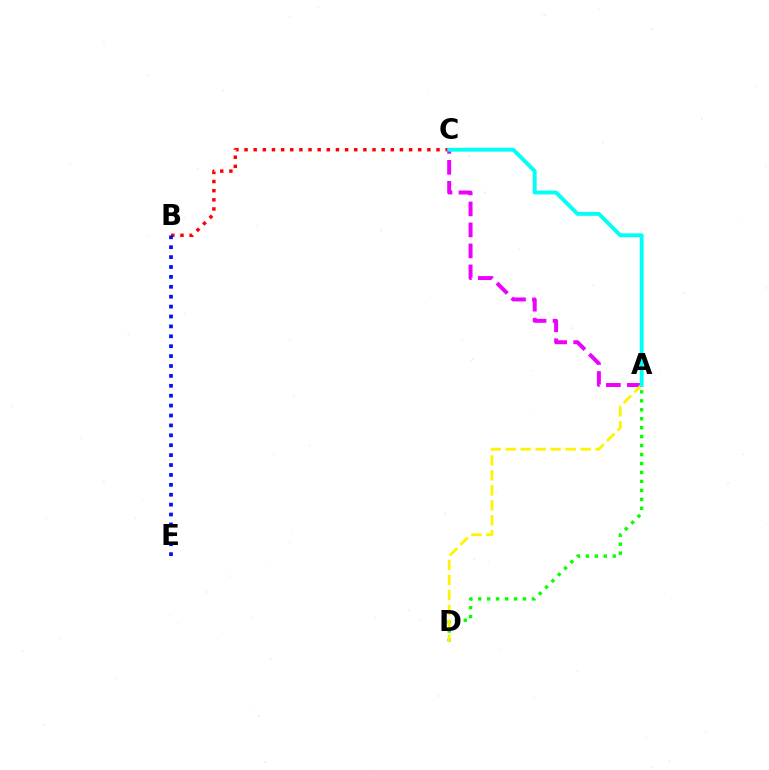{('B', 'C'): [{'color': '#ff0000', 'line_style': 'dotted', 'thickness': 2.48}], ('A', 'D'): [{'color': '#08ff00', 'line_style': 'dotted', 'thickness': 2.43}, {'color': '#fcf500', 'line_style': 'dashed', 'thickness': 2.04}], ('A', 'C'): [{'color': '#ee00ff', 'line_style': 'dashed', 'thickness': 2.85}, {'color': '#00fff6', 'line_style': 'solid', 'thickness': 2.79}], ('B', 'E'): [{'color': '#0010ff', 'line_style': 'dotted', 'thickness': 2.69}]}